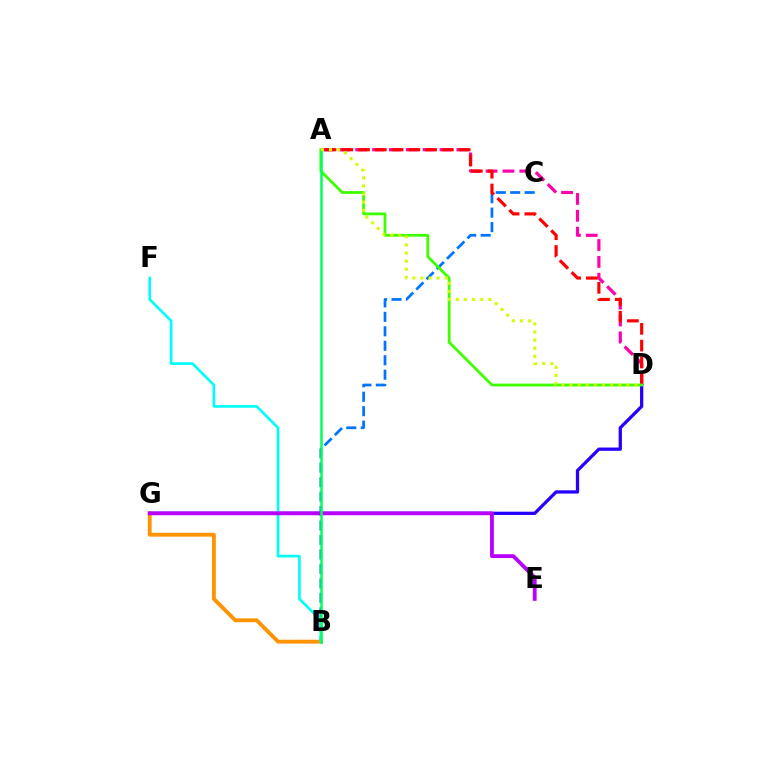{('A', 'D'): [{'color': '#ff00ac', 'line_style': 'dashed', 'thickness': 2.29}, {'color': '#ff0000', 'line_style': 'dashed', 'thickness': 2.28}, {'color': '#3dff00', 'line_style': 'solid', 'thickness': 2.01}, {'color': '#d1ff00', 'line_style': 'dotted', 'thickness': 2.2}], ('B', 'C'): [{'color': '#0074ff', 'line_style': 'dashed', 'thickness': 1.96}], ('D', 'G'): [{'color': '#2500ff', 'line_style': 'solid', 'thickness': 2.35}], ('B', 'G'): [{'color': '#ff9400', 'line_style': 'solid', 'thickness': 2.78}], ('B', 'F'): [{'color': '#00fff6', 'line_style': 'solid', 'thickness': 1.92}], ('E', 'G'): [{'color': '#b900ff', 'line_style': 'solid', 'thickness': 2.75}], ('A', 'B'): [{'color': '#00ff5c', 'line_style': 'solid', 'thickness': 1.8}]}